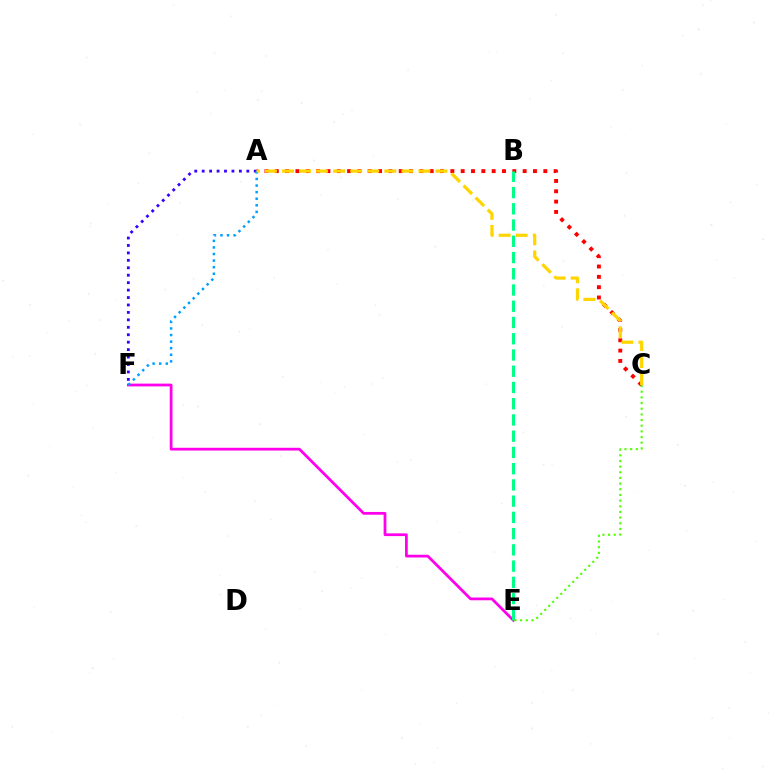{('A', 'F'): [{'color': '#3700ff', 'line_style': 'dotted', 'thickness': 2.02}, {'color': '#009eff', 'line_style': 'dotted', 'thickness': 1.79}], ('A', 'C'): [{'color': '#ff0000', 'line_style': 'dotted', 'thickness': 2.81}, {'color': '#ffd500', 'line_style': 'dashed', 'thickness': 2.32}], ('E', 'F'): [{'color': '#ff00ed', 'line_style': 'solid', 'thickness': 1.99}], ('B', 'E'): [{'color': '#00ff86', 'line_style': 'dashed', 'thickness': 2.21}], ('C', 'E'): [{'color': '#4fff00', 'line_style': 'dotted', 'thickness': 1.54}]}